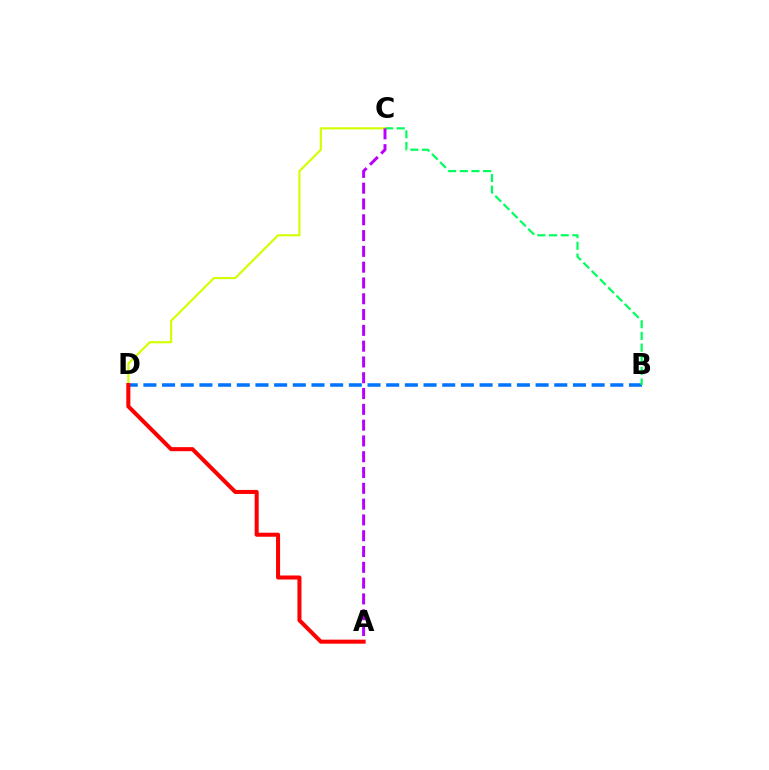{('B', 'D'): [{'color': '#0074ff', 'line_style': 'dashed', 'thickness': 2.54}], ('B', 'C'): [{'color': '#00ff5c', 'line_style': 'dashed', 'thickness': 1.58}], ('C', 'D'): [{'color': '#d1ff00', 'line_style': 'solid', 'thickness': 1.55}], ('A', 'C'): [{'color': '#b900ff', 'line_style': 'dashed', 'thickness': 2.15}], ('A', 'D'): [{'color': '#ff0000', 'line_style': 'solid', 'thickness': 2.9}]}